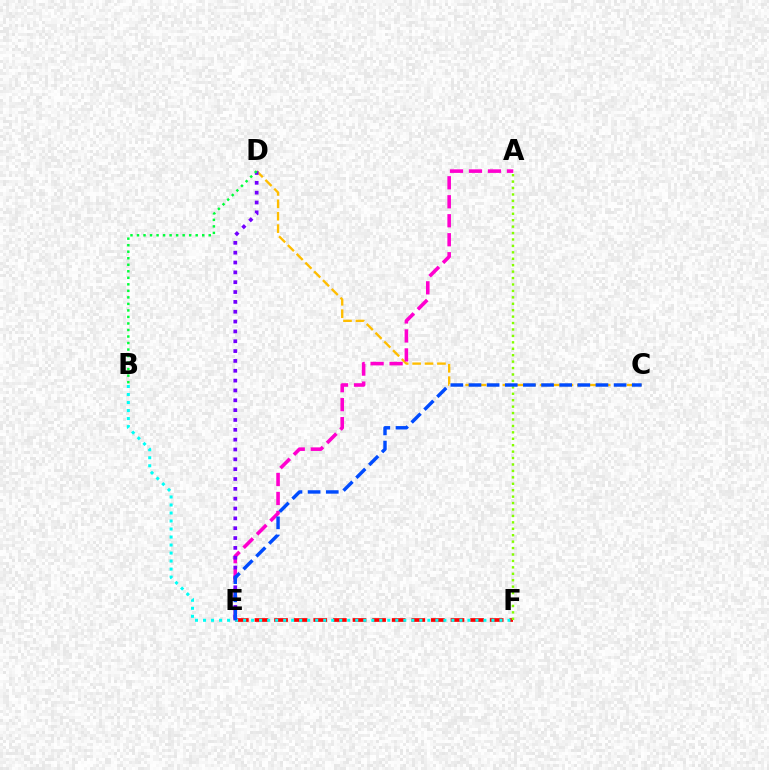{('C', 'D'): [{'color': '#ffbd00', 'line_style': 'dashed', 'thickness': 1.69}], ('A', 'E'): [{'color': '#ff00cf', 'line_style': 'dashed', 'thickness': 2.58}], ('E', 'F'): [{'color': '#ff0000', 'line_style': 'dashed', 'thickness': 2.66}], ('D', 'E'): [{'color': '#7200ff', 'line_style': 'dotted', 'thickness': 2.67}], ('A', 'F'): [{'color': '#84ff00', 'line_style': 'dotted', 'thickness': 1.75}], ('B', 'F'): [{'color': '#00fff6', 'line_style': 'dotted', 'thickness': 2.18}], ('C', 'E'): [{'color': '#004bff', 'line_style': 'dashed', 'thickness': 2.46}], ('B', 'D'): [{'color': '#00ff39', 'line_style': 'dotted', 'thickness': 1.77}]}